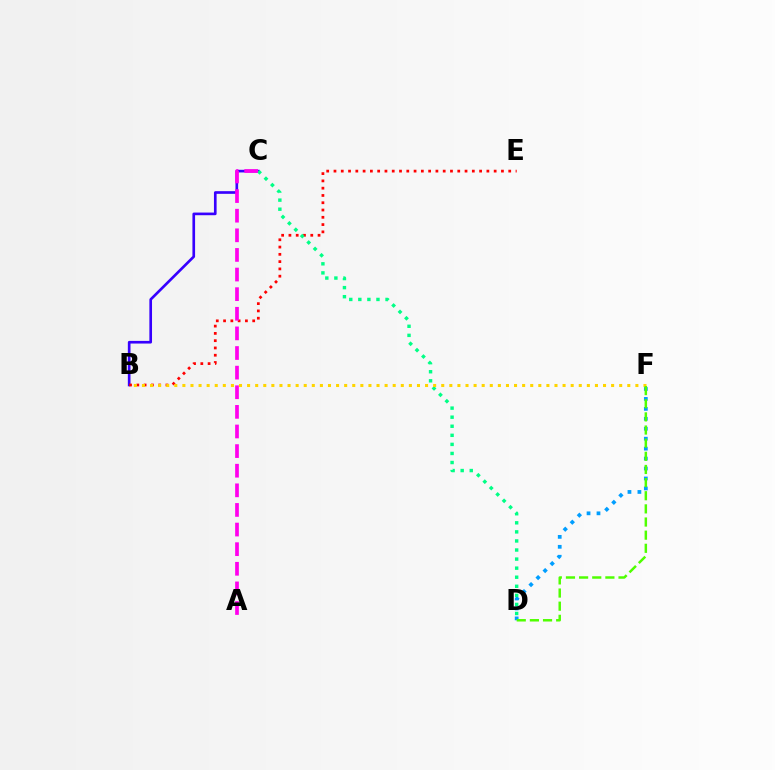{('D', 'F'): [{'color': '#009eff', 'line_style': 'dotted', 'thickness': 2.7}, {'color': '#4fff00', 'line_style': 'dashed', 'thickness': 1.79}], ('B', 'C'): [{'color': '#3700ff', 'line_style': 'solid', 'thickness': 1.91}], ('B', 'E'): [{'color': '#ff0000', 'line_style': 'dotted', 'thickness': 1.98}], ('C', 'D'): [{'color': '#00ff86', 'line_style': 'dotted', 'thickness': 2.46}], ('A', 'C'): [{'color': '#ff00ed', 'line_style': 'dashed', 'thickness': 2.66}], ('B', 'F'): [{'color': '#ffd500', 'line_style': 'dotted', 'thickness': 2.2}]}